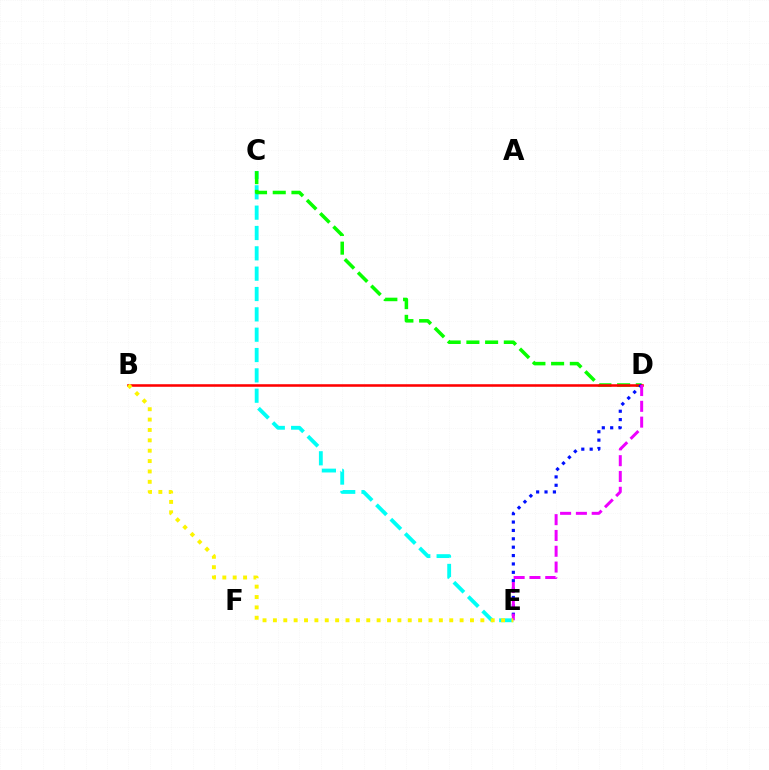{('C', 'E'): [{'color': '#00fff6', 'line_style': 'dashed', 'thickness': 2.76}], ('C', 'D'): [{'color': '#08ff00', 'line_style': 'dashed', 'thickness': 2.54}], ('B', 'D'): [{'color': '#ff0000', 'line_style': 'solid', 'thickness': 1.84}], ('D', 'E'): [{'color': '#0010ff', 'line_style': 'dotted', 'thickness': 2.28}, {'color': '#ee00ff', 'line_style': 'dashed', 'thickness': 2.15}], ('B', 'E'): [{'color': '#fcf500', 'line_style': 'dotted', 'thickness': 2.82}]}